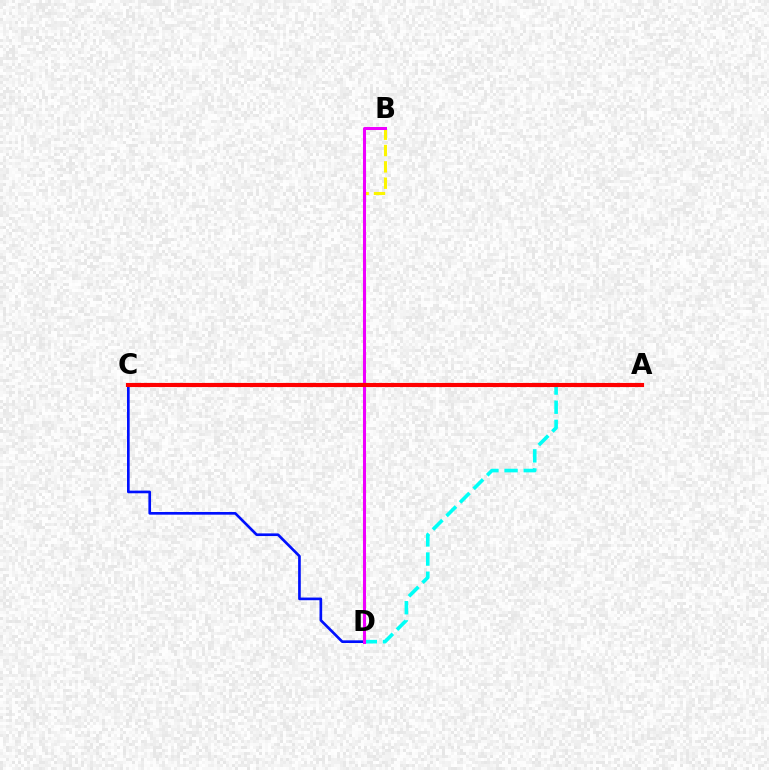{('A', 'D'): [{'color': '#00fff6', 'line_style': 'dashed', 'thickness': 2.6}], ('B', 'D'): [{'color': '#fcf500', 'line_style': 'dashed', 'thickness': 2.22}, {'color': '#ee00ff', 'line_style': 'solid', 'thickness': 2.18}], ('C', 'D'): [{'color': '#0010ff', 'line_style': 'solid', 'thickness': 1.92}], ('A', 'C'): [{'color': '#08ff00', 'line_style': 'dashed', 'thickness': 1.97}, {'color': '#ff0000', 'line_style': 'solid', 'thickness': 2.97}]}